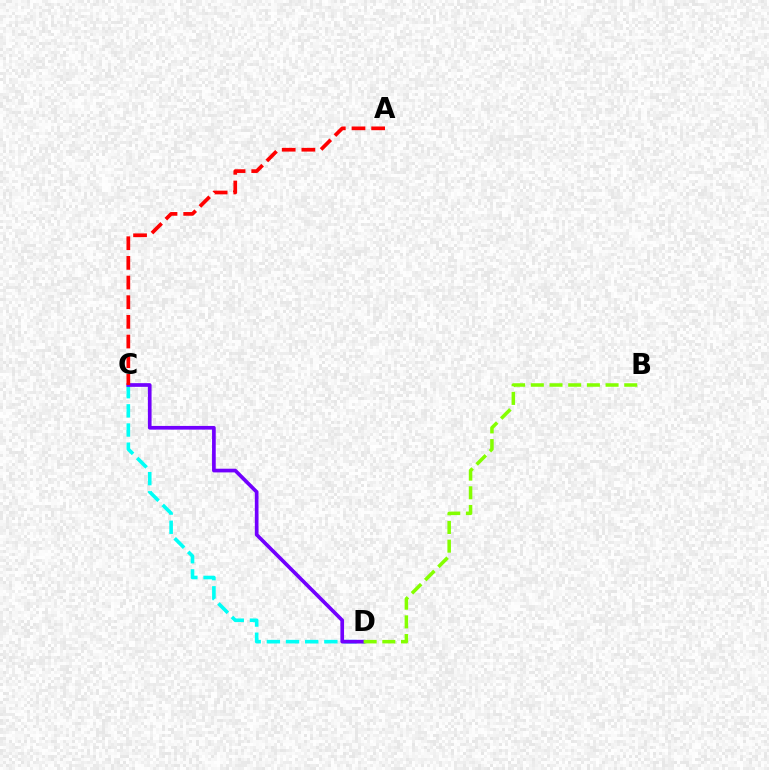{('C', 'D'): [{'color': '#00fff6', 'line_style': 'dashed', 'thickness': 2.6}, {'color': '#7200ff', 'line_style': 'solid', 'thickness': 2.65}], ('B', 'D'): [{'color': '#84ff00', 'line_style': 'dashed', 'thickness': 2.54}], ('A', 'C'): [{'color': '#ff0000', 'line_style': 'dashed', 'thickness': 2.67}]}